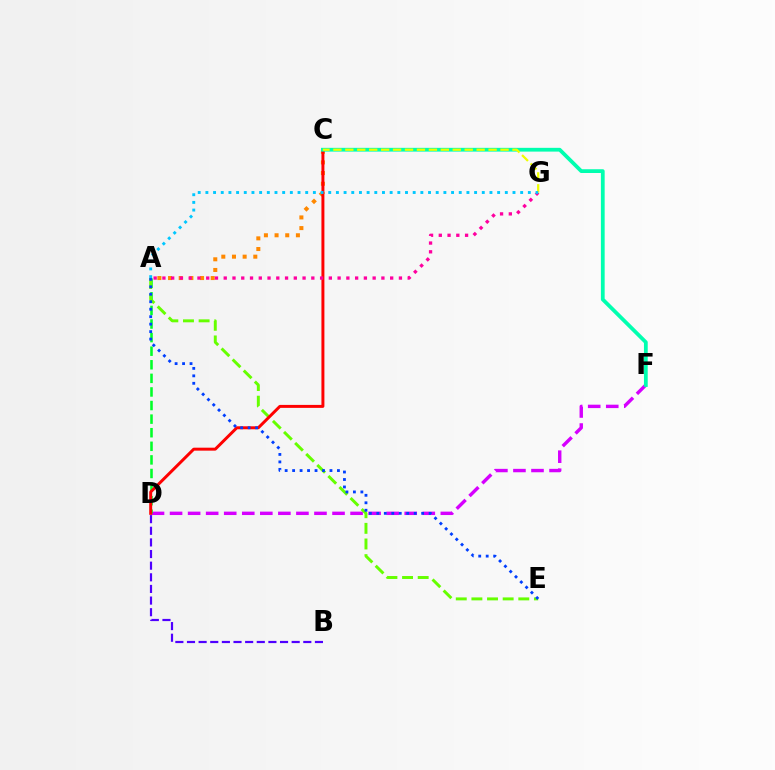{('D', 'F'): [{'color': '#d600ff', 'line_style': 'dashed', 'thickness': 2.45}], ('A', 'D'): [{'color': '#00ff27', 'line_style': 'dashed', 'thickness': 1.85}], ('A', 'E'): [{'color': '#66ff00', 'line_style': 'dashed', 'thickness': 2.12}, {'color': '#003fff', 'line_style': 'dotted', 'thickness': 2.03}], ('A', 'C'): [{'color': '#ff8800', 'line_style': 'dotted', 'thickness': 2.9}], ('C', 'D'): [{'color': '#ff0000', 'line_style': 'solid', 'thickness': 2.14}], ('A', 'G'): [{'color': '#ff00a0', 'line_style': 'dotted', 'thickness': 2.38}, {'color': '#00c7ff', 'line_style': 'dotted', 'thickness': 2.09}], ('C', 'F'): [{'color': '#00ffaf', 'line_style': 'solid', 'thickness': 2.71}], ('B', 'D'): [{'color': '#4f00ff', 'line_style': 'dashed', 'thickness': 1.58}], ('C', 'G'): [{'color': '#eeff00', 'line_style': 'dashed', 'thickness': 1.62}]}